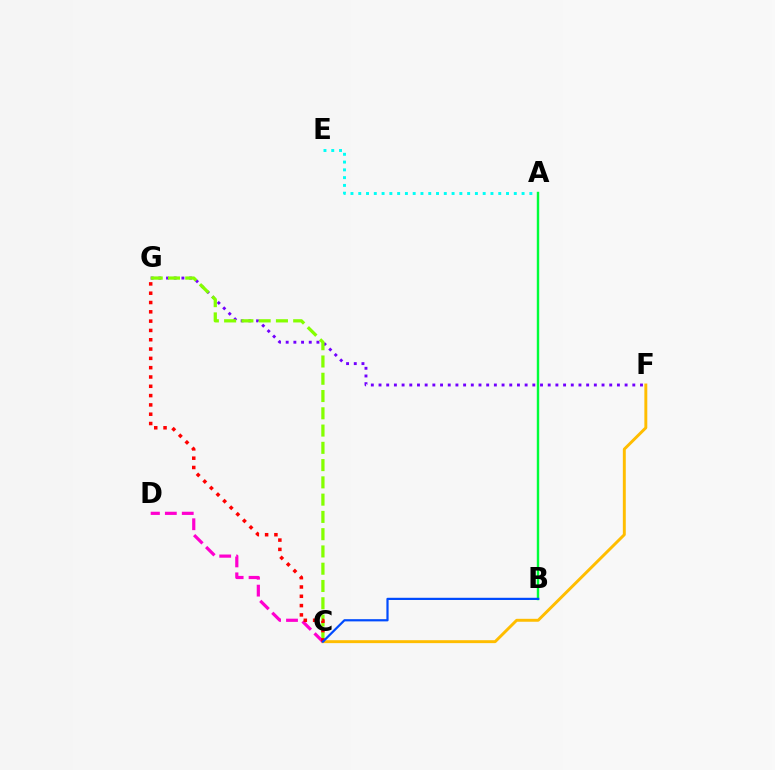{('F', 'G'): [{'color': '#7200ff', 'line_style': 'dotted', 'thickness': 2.09}], ('C', 'G'): [{'color': '#84ff00', 'line_style': 'dashed', 'thickness': 2.35}, {'color': '#ff0000', 'line_style': 'dotted', 'thickness': 2.53}], ('C', 'F'): [{'color': '#ffbd00', 'line_style': 'solid', 'thickness': 2.11}], ('C', 'D'): [{'color': '#ff00cf', 'line_style': 'dashed', 'thickness': 2.3}], ('A', 'E'): [{'color': '#00fff6', 'line_style': 'dotted', 'thickness': 2.11}], ('A', 'B'): [{'color': '#00ff39', 'line_style': 'solid', 'thickness': 1.74}], ('B', 'C'): [{'color': '#004bff', 'line_style': 'solid', 'thickness': 1.59}]}